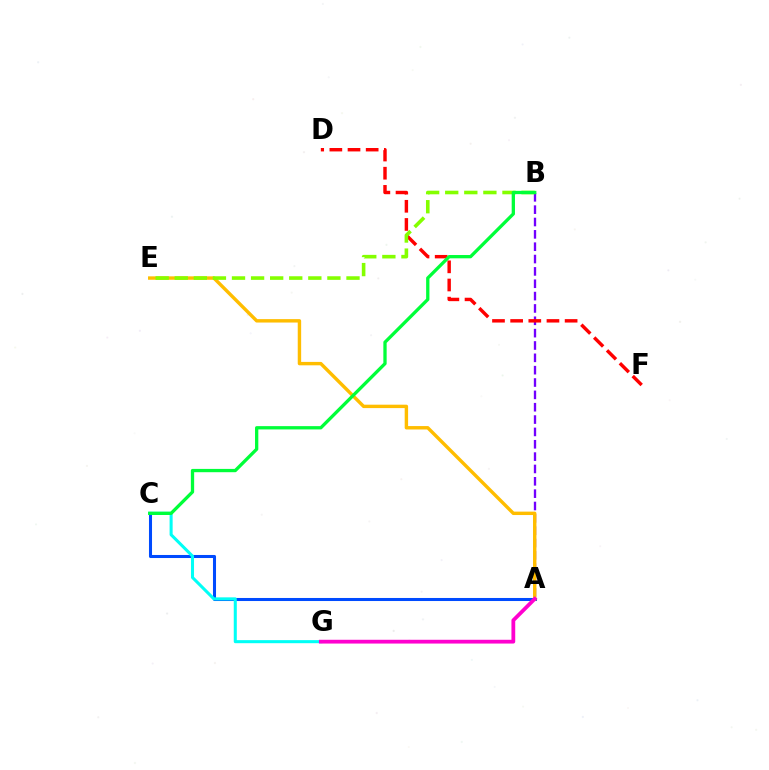{('A', 'B'): [{'color': '#7200ff', 'line_style': 'dashed', 'thickness': 1.68}], ('A', 'C'): [{'color': '#004bff', 'line_style': 'solid', 'thickness': 2.2}], ('D', 'F'): [{'color': '#ff0000', 'line_style': 'dashed', 'thickness': 2.47}], ('A', 'E'): [{'color': '#ffbd00', 'line_style': 'solid', 'thickness': 2.46}], ('B', 'E'): [{'color': '#84ff00', 'line_style': 'dashed', 'thickness': 2.59}], ('C', 'G'): [{'color': '#00fff6', 'line_style': 'solid', 'thickness': 2.2}], ('B', 'C'): [{'color': '#00ff39', 'line_style': 'solid', 'thickness': 2.37}], ('A', 'G'): [{'color': '#ff00cf', 'line_style': 'solid', 'thickness': 2.72}]}